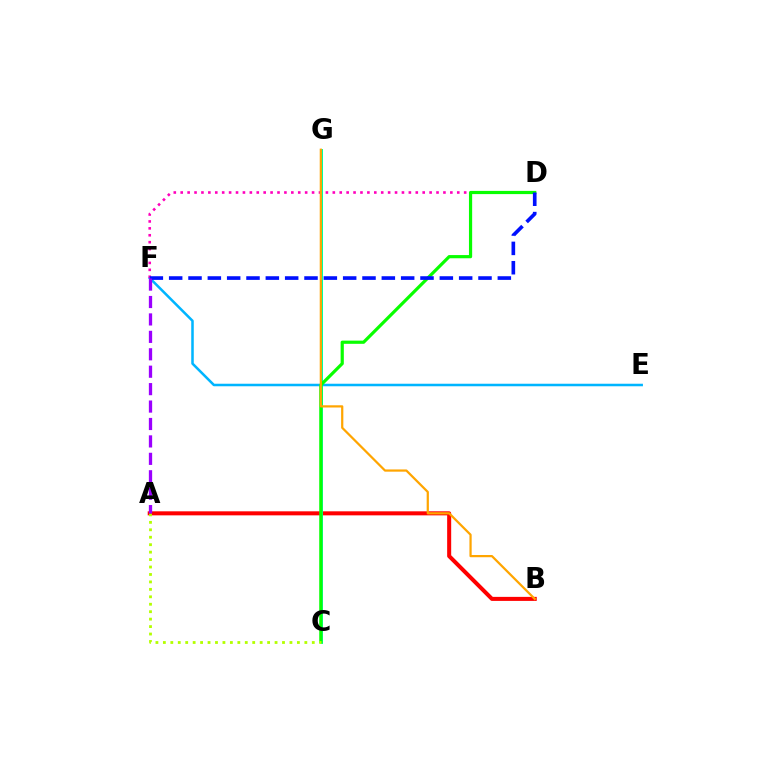{('A', 'B'): [{'color': '#ff0000', 'line_style': 'solid', 'thickness': 2.9}], ('E', 'F'): [{'color': '#00b5ff', 'line_style': 'solid', 'thickness': 1.82}], ('D', 'F'): [{'color': '#ff00bd', 'line_style': 'dotted', 'thickness': 1.88}, {'color': '#0010ff', 'line_style': 'dashed', 'thickness': 2.63}], ('C', 'G'): [{'color': '#00ff9d', 'line_style': 'solid', 'thickness': 2.13}], ('C', 'D'): [{'color': '#08ff00', 'line_style': 'solid', 'thickness': 2.3}], ('B', 'G'): [{'color': '#ffa500', 'line_style': 'solid', 'thickness': 1.6}], ('A', 'C'): [{'color': '#b3ff00', 'line_style': 'dotted', 'thickness': 2.02}], ('A', 'F'): [{'color': '#9b00ff', 'line_style': 'dashed', 'thickness': 2.37}]}